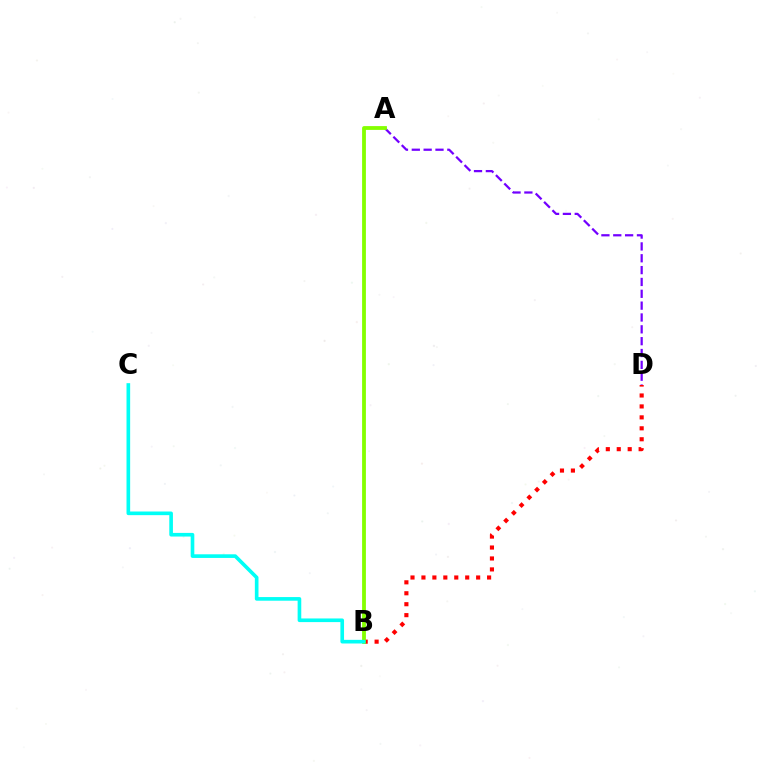{('B', 'D'): [{'color': '#ff0000', 'line_style': 'dotted', 'thickness': 2.97}], ('A', 'D'): [{'color': '#7200ff', 'line_style': 'dashed', 'thickness': 1.61}], ('A', 'B'): [{'color': '#84ff00', 'line_style': 'solid', 'thickness': 2.74}], ('B', 'C'): [{'color': '#00fff6', 'line_style': 'solid', 'thickness': 2.62}]}